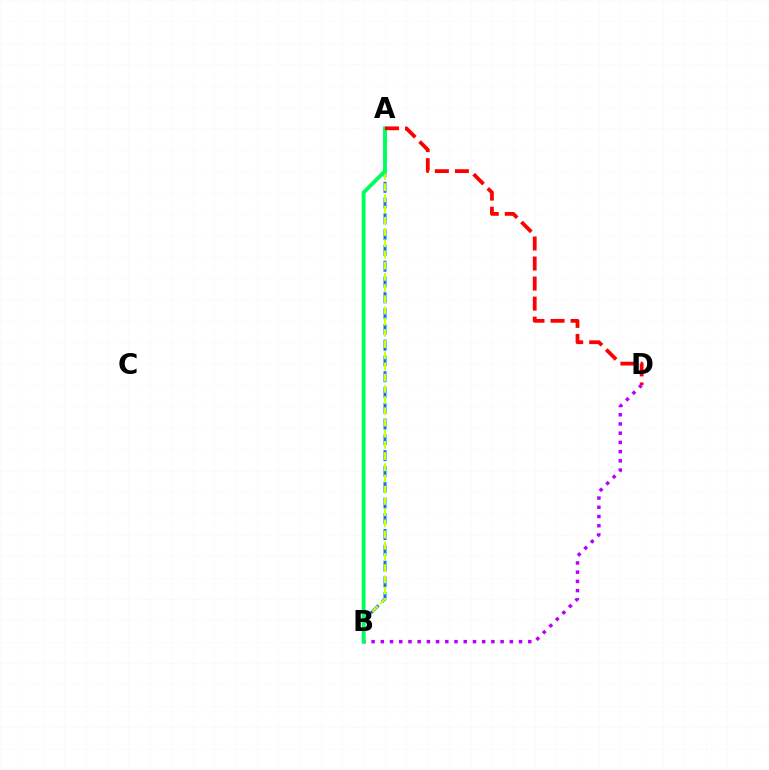{('B', 'D'): [{'color': '#b900ff', 'line_style': 'dotted', 'thickness': 2.5}], ('A', 'B'): [{'color': '#0074ff', 'line_style': 'dashed', 'thickness': 2.14}, {'color': '#d1ff00', 'line_style': 'dashed', 'thickness': 1.52}, {'color': '#00ff5c', 'line_style': 'solid', 'thickness': 2.79}], ('A', 'D'): [{'color': '#ff0000', 'line_style': 'dashed', 'thickness': 2.72}]}